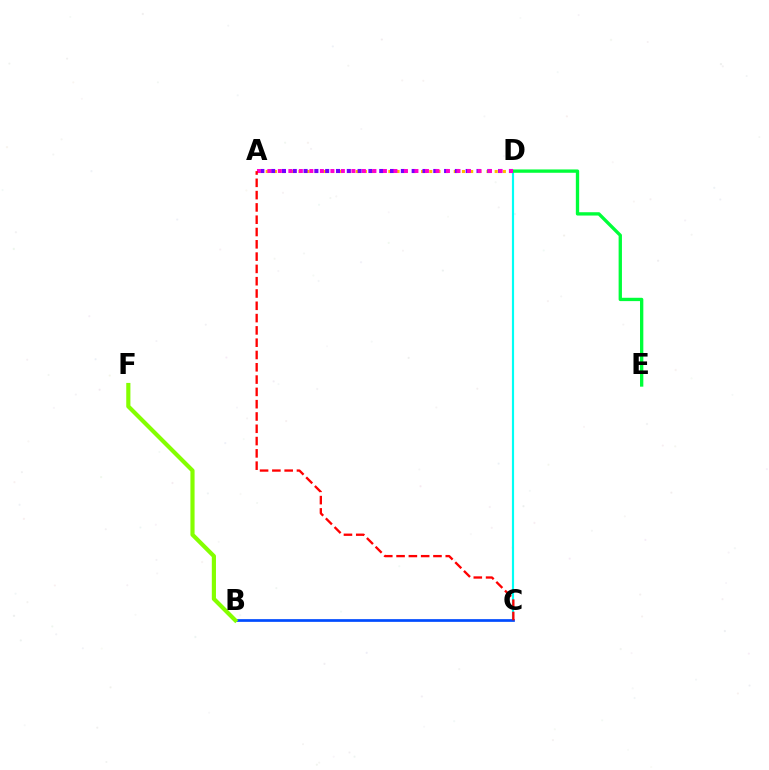{('C', 'D'): [{'color': '#00fff6', 'line_style': 'solid', 'thickness': 1.56}], ('B', 'C'): [{'color': '#004bff', 'line_style': 'solid', 'thickness': 1.95}], ('A', 'D'): [{'color': '#ffbd00', 'line_style': 'dotted', 'thickness': 2.22}, {'color': '#7200ff', 'line_style': 'dotted', 'thickness': 2.94}, {'color': '#ff00cf', 'line_style': 'dotted', 'thickness': 2.85}], ('D', 'E'): [{'color': '#00ff39', 'line_style': 'solid', 'thickness': 2.4}], ('A', 'C'): [{'color': '#ff0000', 'line_style': 'dashed', 'thickness': 1.67}], ('B', 'F'): [{'color': '#84ff00', 'line_style': 'solid', 'thickness': 2.99}]}